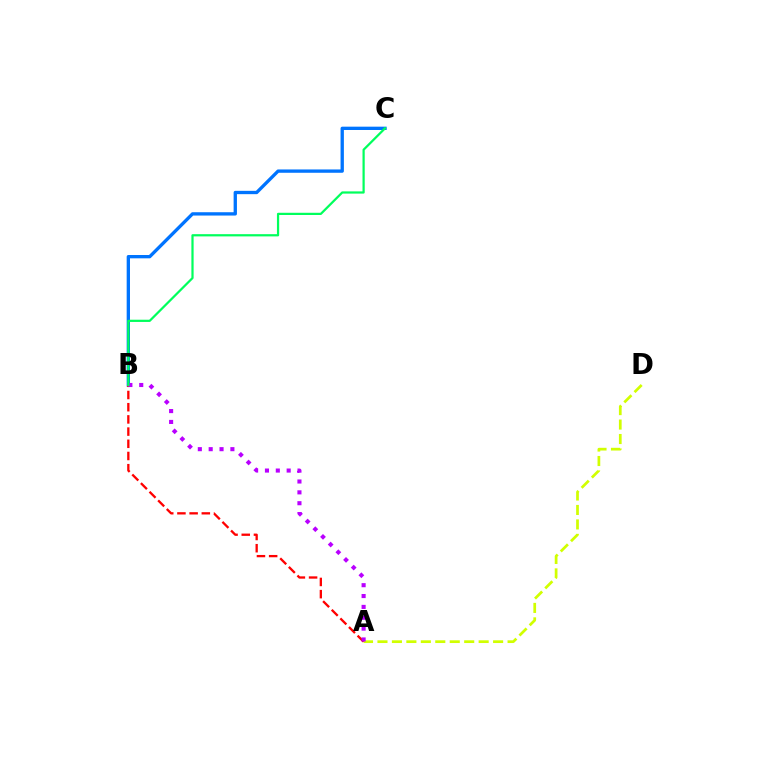{('B', 'C'): [{'color': '#0074ff', 'line_style': 'solid', 'thickness': 2.39}, {'color': '#00ff5c', 'line_style': 'solid', 'thickness': 1.6}], ('A', 'D'): [{'color': '#d1ff00', 'line_style': 'dashed', 'thickness': 1.96}], ('A', 'B'): [{'color': '#ff0000', 'line_style': 'dashed', 'thickness': 1.66}, {'color': '#b900ff', 'line_style': 'dotted', 'thickness': 2.95}]}